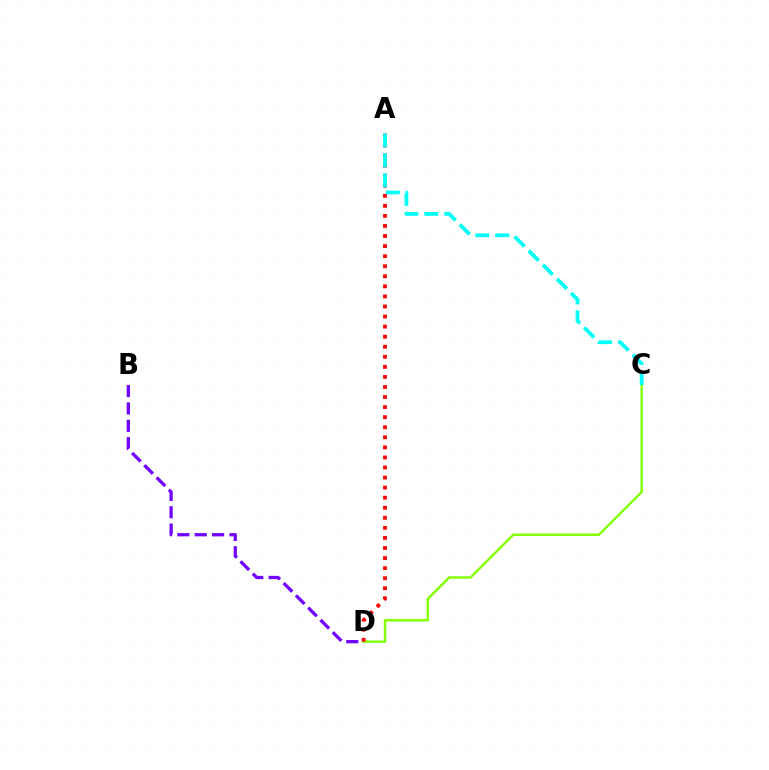{('B', 'D'): [{'color': '#7200ff', 'line_style': 'dashed', 'thickness': 2.36}], ('C', 'D'): [{'color': '#84ff00', 'line_style': 'solid', 'thickness': 1.77}], ('A', 'D'): [{'color': '#ff0000', 'line_style': 'dotted', 'thickness': 2.73}], ('A', 'C'): [{'color': '#00fff6', 'line_style': 'dashed', 'thickness': 2.71}]}